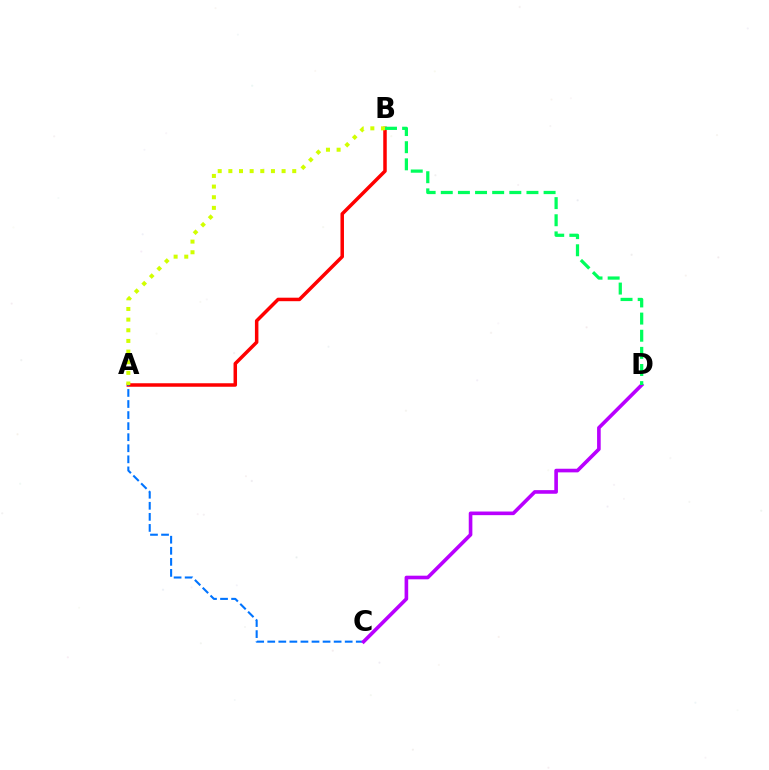{('A', 'B'): [{'color': '#ff0000', 'line_style': 'solid', 'thickness': 2.52}, {'color': '#d1ff00', 'line_style': 'dotted', 'thickness': 2.89}], ('A', 'C'): [{'color': '#0074ff', 'line_style': 'dashed', 'thickness': 1.5}], ('C', 'D'): [{'color': '#b900ff', 'line_style': 'solid', 'thickness': 2.61}], ('B', 'D'): [{'color': '#00ff5c', 'line_style': 'dashed', 'thickness': 2.33}]}